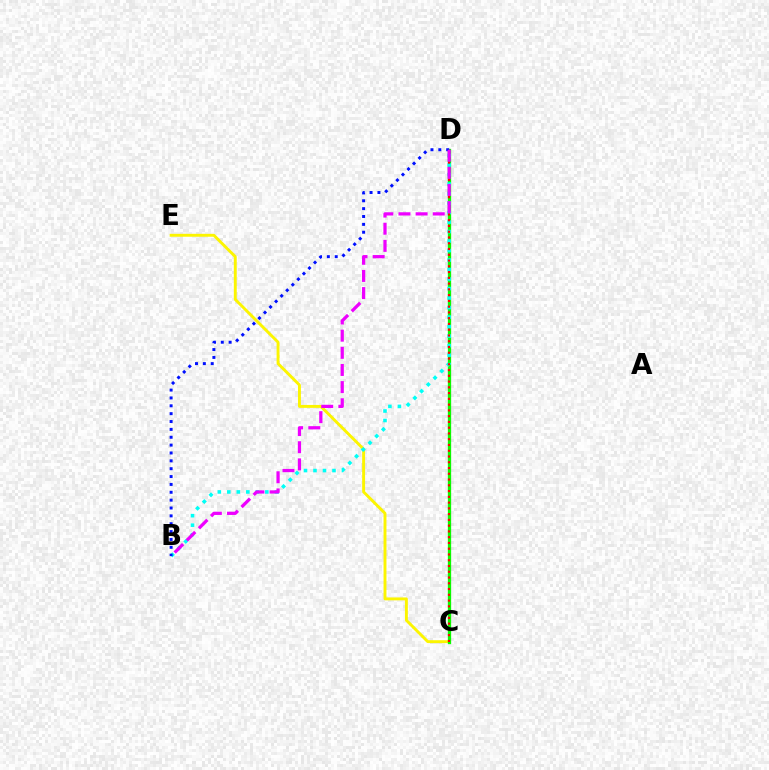{('C', 'E'): [{'color': '#fcf500', 'line_style': 'solid', 'thickness': 2.09}], ('C', 'D'): [{'color': '#08ff00', 'line_style': 'solid', 'thickness': 2.37}, {'color': '#ff0000', 'line_style': 'dotted', 'thickness': 1.57}], ('B', 'D'): [{'color': '#00fff6', 'line_style': 'dotted', 'thickness': 2.58}, {'color': '#0010ff', 'line_style': 'dotted', 'thickness': 2.14}, {'color': '#ee00ff', 'line_style': 'dashed', 'thickness': 2.33}]}